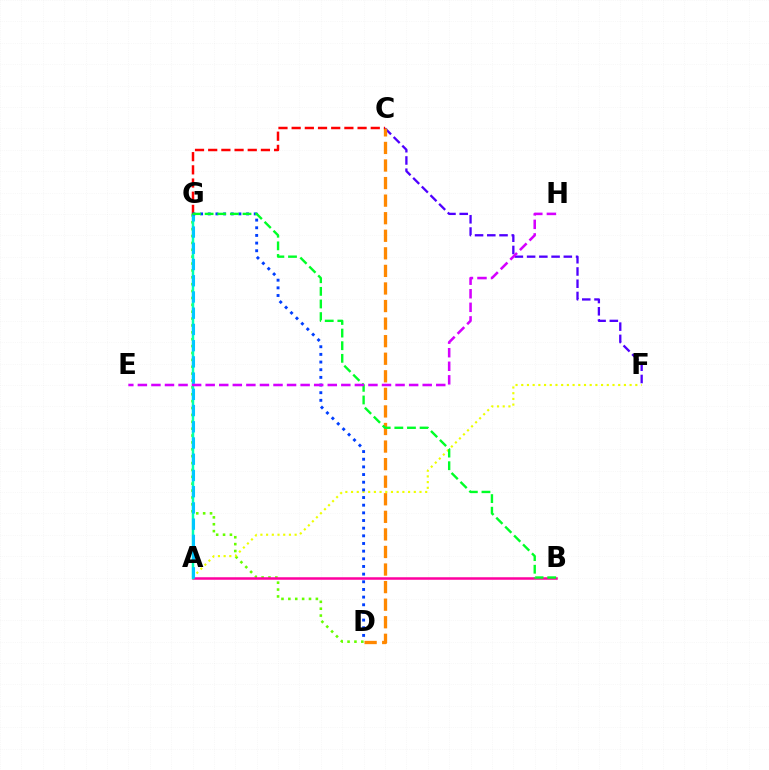{('D', 'G'): [{'color': '#66ff00', 'line_style': 'dotted', 'thickness': 1.87}, {'color': '#003fff', 'line_style': 'dotted', 'thickness': 2.08}], ('A', 'B'): [{'color': '#ff00a0', 'line_style': 'solid', 'thickness': 1.81}], ('C', 'F'): [{'color': '#4f00ff', 'line_style': 'dashed', 'thickness': 1.66}], ('A', 'G'): [{'color': '#00ffaf', 'line_style': 'solid', 'thickness': 1.8}, {'color': '#00c7ff', 'line_style': 'dashed', 'thickness': 2.2}], ('C', 'D'): [{'color': '#ff8800', 'line_style': 'dashed', 'thickness': 2.39}], ('A', 'F'): [{'color': '#eeff00', 'line_style': 'dotted', 'thickness': 1.55}], ('C', 'G'): [{'color': '#ff0000', 'line_style': 'dashed', 'thickness': 1.79}], ('B', 'G'): [{'color': '#00ff27', 'line_style': 'dashed', 'thickness': 1.71}], ('E', 'H'): [{'color': '#d600ff', 'line_style': 'dashed', 'thickness': 1.84}]}